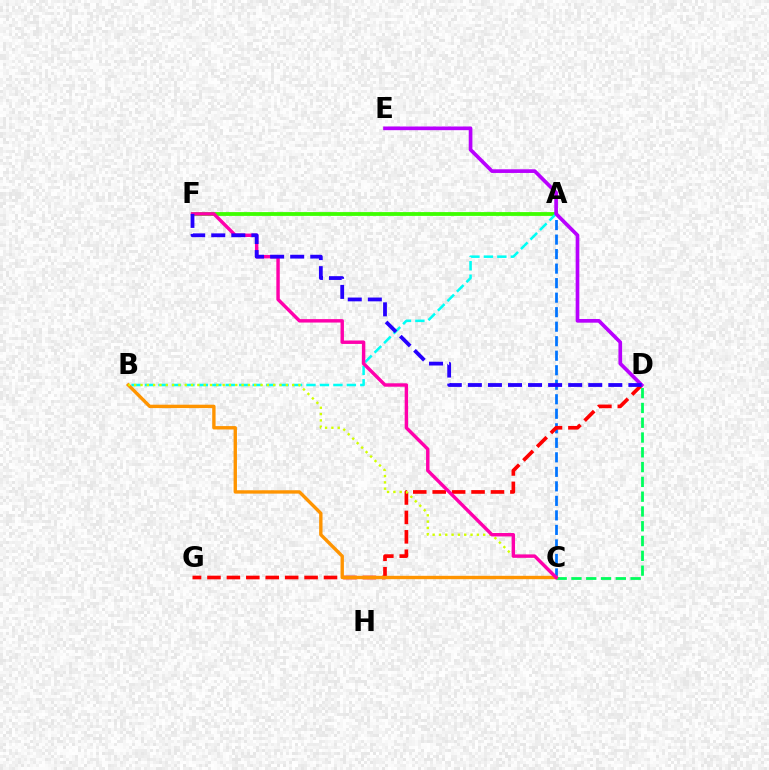{('A', 'C'): [{'color': '#0074ff', 'line_style': 'dashed', 'thickness': 1.97}], ('D', 'G'): [{'color': '#ff0000', 'line_style': 'dashed', 'thickness': 2.64}], ('A', 'F'): [{'color': '#3dff00', 'line_style': 'solid', 'thickness': 2.74}], ('A', 'B'): [{'color': '#00fff6', 'line_style': 'dashed', 'thickness': 1.83}], ('C', 'D'): [{'color': '#00ff5c', 'line_style': 'dashed', 'thickness': 2.01}], ('D', 'E'): [{'color': '#b900ff', 'line_style': 'solid', 'thickness': 2.65}], ('B', 'C'): [{'color': '#ff9400', 'line_style': 'solid', 'thickness': 2.43}, {'color': '#d1ff00', 'line_style': 'dotted', 'thickness': 1.72}], ('C', 'F'): [{'color': '#ff00ac', 'line_style': 'solid', 'thickness': 2.47}], ('D', 'F'): [{'color': '#2500ff', 'line_style': 'dashed', 'thickness': 2.73}]}